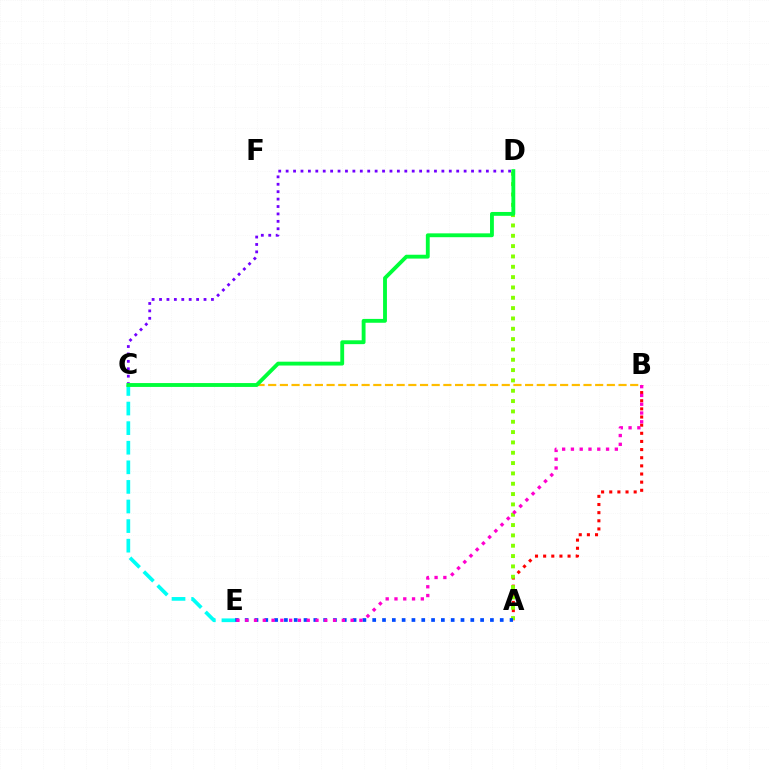{('B', 'C'): [{'color': '#ffbd00', 'line_style': 'dashed', 'thickness': 1.59}], ('A', 'B'): [{'color': '#ff0000', 'line_style': 'dotted', 'thickness': 2.21}], ('A', 'D'): [{'color': '#84ff00', 'line_style': 'dotted', 'thickness': 2.81}], ('C', 'D'): [{'color': '#7200ff', 'line_style': 'dotted', 'thickness': 2.01}, {'color': '#00ff39', 'line_style': 'solid', 'thickness': 2.77}], ('A', 'E'): [{'color': '#004bff', 'line_style': 'dotted', 'thickness': 2.67}], ('C', 'E'): [{'color': '#00fff6', 'line_style': 'dashed', 'thickness': 2.66}], ('B', 'E'): [{'color': '#ff00cf', 'line_style': 'dotted', 'thickness': 2.39}]}